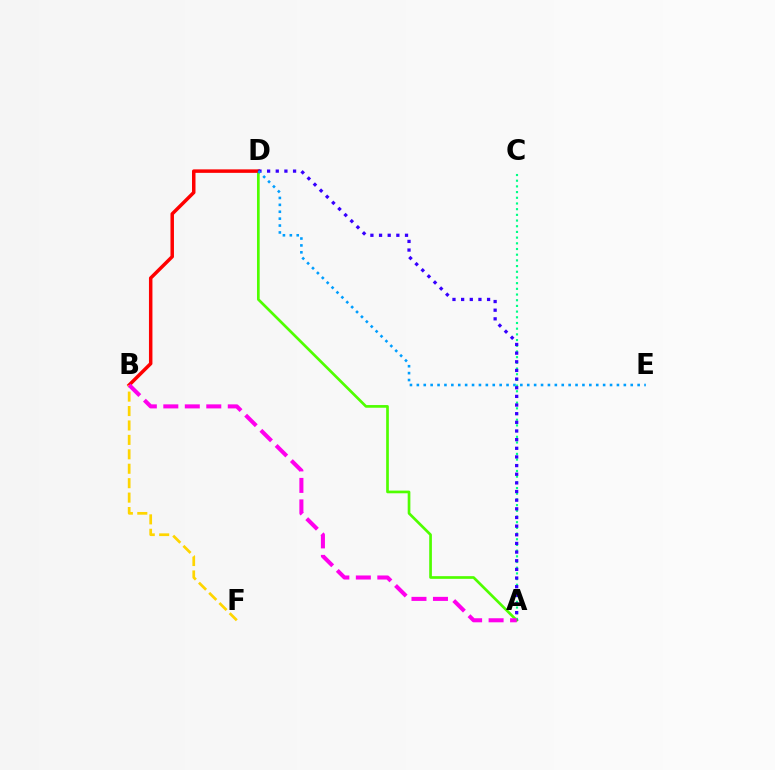{('A', 'C'): [{'color': '#00ff86', 'line_style': 'dotted', 'thickness': 1.55}], ('A', 'D'): [{'color': '#4fff00', 'line_style': 'solid', 'thickness': 1.93}, {'color': '#3700ff', 'line_style': 'dotted', 'thickness': 2.35}], ('B', 'D'): [{'color': '#ff0000', 'line_style': 'solid', 'thickness': 2.51}], ('B', 'F'): [{'color': '#ffd500', 'line_style': 'dashed', 'thickness': 1.96}], ('A', 'B'): [{'color': '#ff00ed', 'line_style': 'dashed', 'thickness': 2.92}], ('D', 'E'): [{'color': '#009eff', 'line_style': 'dotted', 'thickness': 1.87}]}